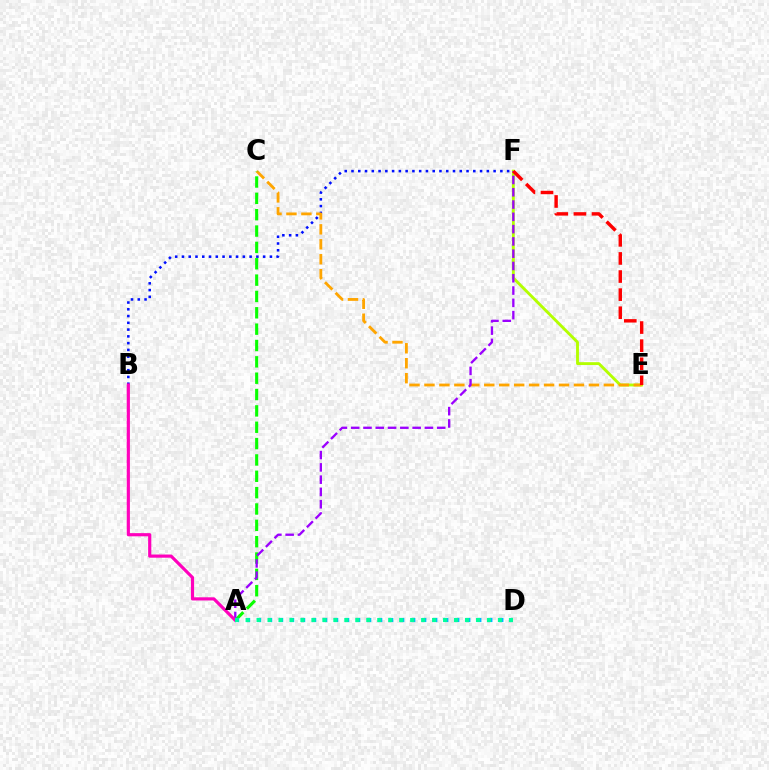{('E', 'F'): [{'color': '#b3ff00', 'line_style': 'solid', 'thickness': 2.07}, {'color': '#ff0000', 'line_style': 'dashed', 'thickness': 2.46}], ('B', 'F'): [{'color': '#0010ff', 'line_style': 'dotted', 'thickness': 1.84}], ('C', 'E'): [{'color': '#ffa500', 'line_style': 'dashed', 'thickness': 2.03}], ('A', 'C'): [{'color': '#08ff00', 'line_style': 'dashed', 'thickness': 2.22}], ('A', 'F'): [{'color': '#9b00ff', 'line_style': 'dashed', 'thickness': 1.67}], ('A', 'B'): [{'color': '#ff00bd', 'line_style': 'solid', 'thickness': 2.28}], ('A', 'D'): [{'color': '#00b5ff', 'line_style': 'dotted', 'thickness': 2.99}, {'color': '#00ff9d', 'line_style': 'dotted', 'thickness': 2.98}]}